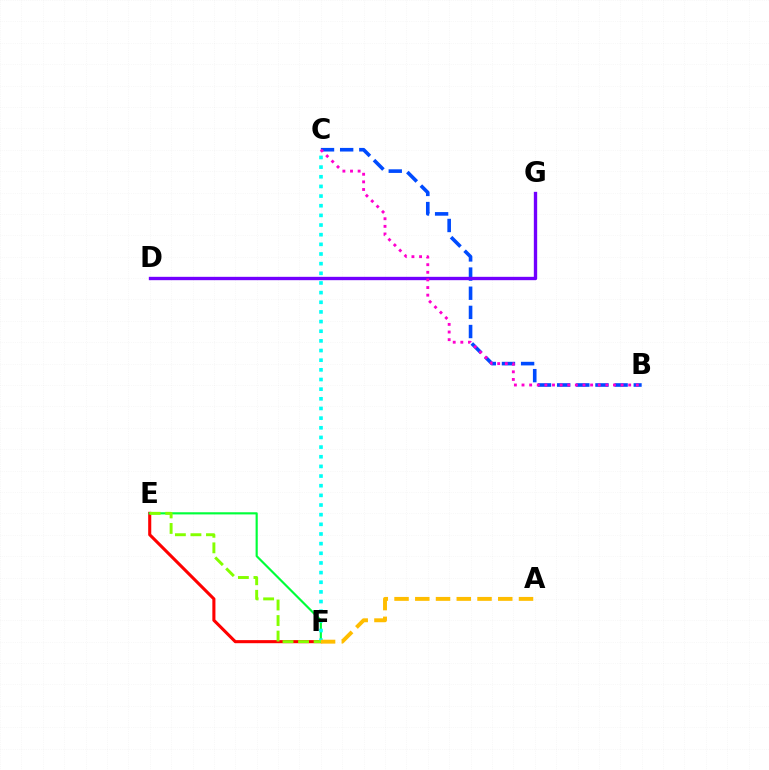{('B', 'C'): [{'color': '#004bff', 'line_style': 'dashed', 'thickness': 2.6}, {'color': '#ff00cf', 'line_style': 'dotted', 'thickness': 2.07}], ('E', 'F'): [{'color': '#ff0000', 'line_style': 'solid', 'thickness': 2.22}, {'color': '#00ff39', 'line_style': 'solid', 'thickness': 1.55}, {'color': '#84ff00', 'line_style': 'dashed', 'thickness': 2.11}], ('D', 'G'): [{'color': '#7200ff', 'line_style': 'solid', 'thickness': 2.42}], ('C', 'F'): [{'color': '#00fff6', 'line_style': 'dotted', 'thickness': 2.62}], ('A', 'F'): [{'color': '#ffbd00', 'line_style': 'dashed', 'thickness': 2.82}]}